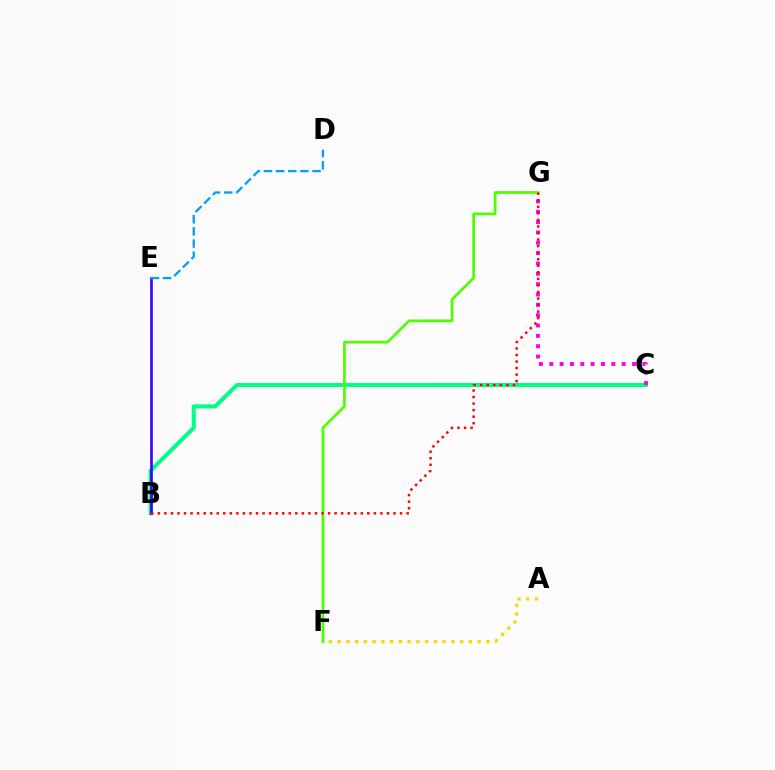{('B', 'C'): [{'color': '#00ff86', 'line_style': 'solid', 'thickness': 2.91}], ('B', 'E'): [{'color': '#3700ff', 'line_style': 'solid', 'thickness': 1.89}], ('D', 'E'): [{'color': '#009eff', 'line_style': 'dashed', 'thickness': 1.65}], ('A', 'F'): [{'color': '#ffd500', 'line_style': 'dotted', 'thickness': 2.38}], ('C', 'G'): [{'color': '#ff00ed', 'line_style': 'dotted', 'thickness': 2.81}], ('F', 'G'): [{'color': '#4fff00', 'line_style': 'solid', 'thickness': 1.96}], ('B', 'G'): [{'color': '#ff0000', 'line_style': 'dotted', 'thickness': 1.78}]}